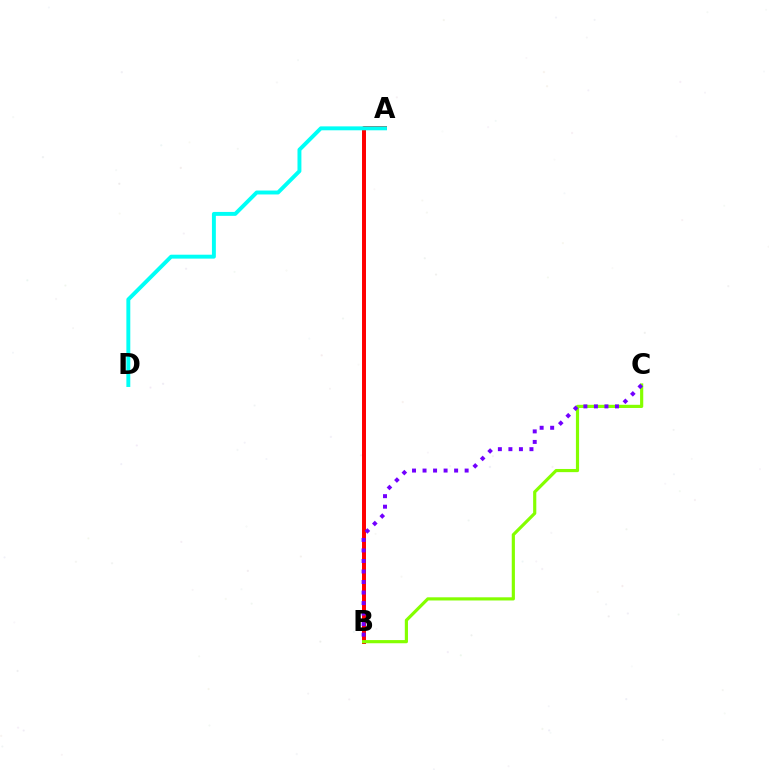{('A', 'B'): [{'color': '#ff0000', 'line_style': 'solid', 'thickness': 2.86}], ('A', 'D'): [{'color': '#00fff6', 'line_style': 'solid', 'thickness': 2.82}], ('B', 'C'): [{'color': '#84ff00', 'line_style': 'solid', 'thickness': 2.28}, {'color': '#7200ff', 'line_style': 'dotted', 'thickness': 2.86}]}